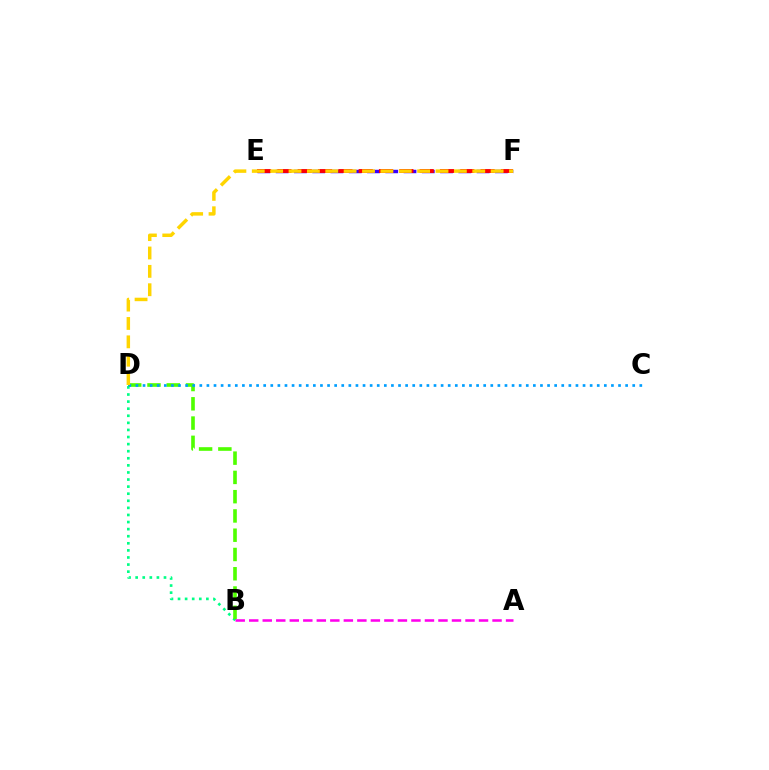{('B', 'D'): [{'color': '#00ff86', 'line_style': 'dotted', 'thickness': 1.93}, {'color': '#4fff00', 'line_style': 'dashed', 'thickness': 2.62}], ('E', 'F'): [{'color': '#3700ff', 'line_style': 'dashed', 'thickness': 2.48}, {'color': '#ff0000', 'line_style': 'dashed', 'thickness': 2.76}], ('C', 'D'): [{'color': '#009eff', 'line_style': 'dotted', 'thickness': 1.93}], ('A', 'B'): [{'color': '#ff00ed', 'line_style': 'dashed', 'thickness': 1.84}], ('D', 'F'): [{'color': '#ffd500', 'line_style': 'dashed', 'thickness': 2.5}]}